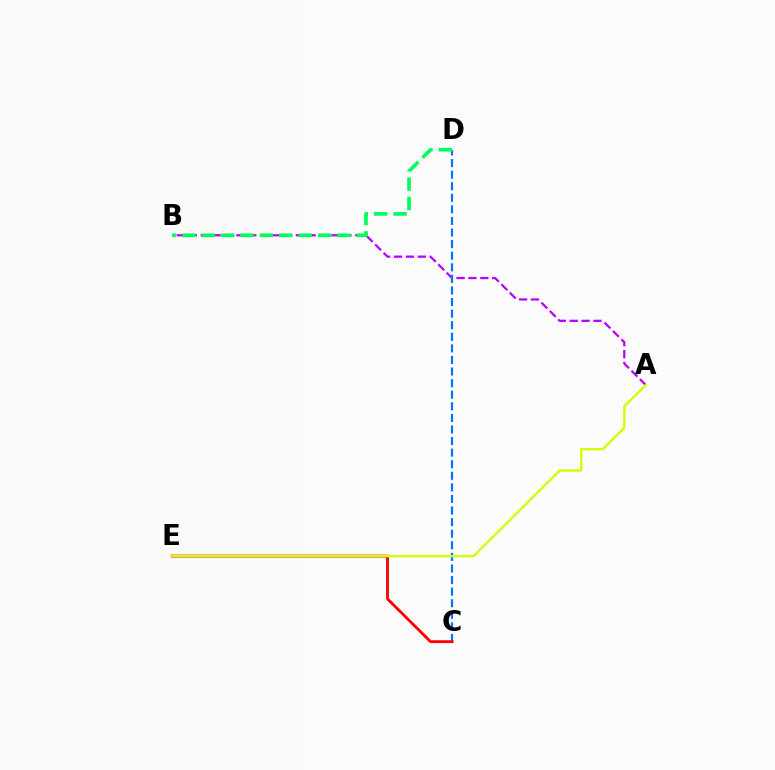{('A', 'B'): [{'color': '#b900ff', 'line_style': 'dashed', 'thickness': 1.62}], ('C', 'D'): [{'color': '#0074ff', 'line_style': 'dashed', 'thickness': 1.57}], ('C', 'E'): [{'color': '#ff0000', 'line_style': 'solid', 'thickness': 2.04}], ('B', 'D'): [{'color': '#00ff5c', 'line_style': 'dashed', 'thickness': 2.63}], ('A', 'E'): [{'color': '#d1ff00', 'line_style': 'solid', 'thickness': 1.7}]}